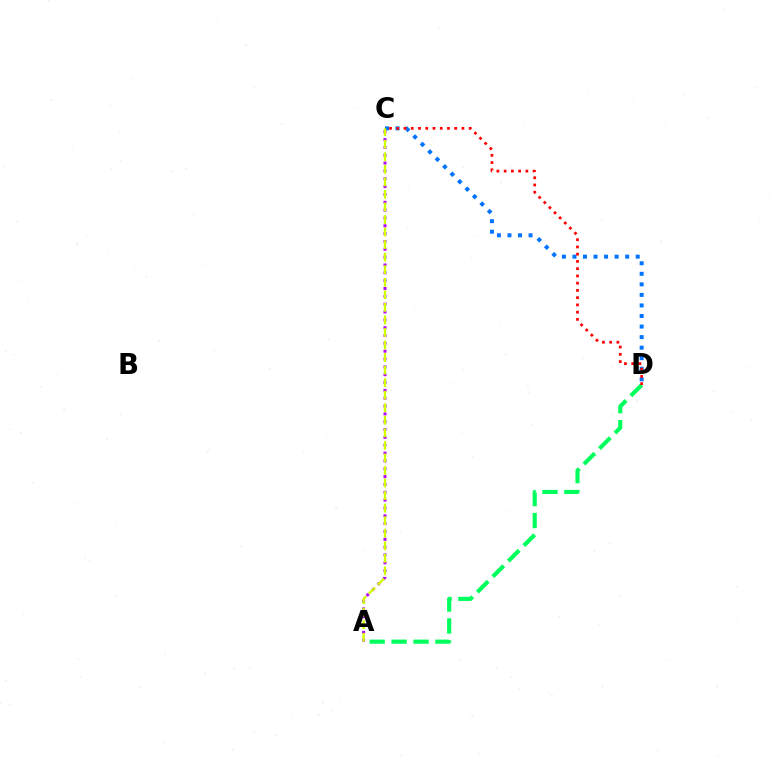{('A', 'D'): [{'color': '#00ff5c', 'line_style': 'dashed', 'thickness': 2.98}], ('A', 'C'): [{'color': '#b900ff', 'line_style': 'dotted', 'thickness': 2.13}, {'color': '#d1ff00', 'line_style': 'dashed', 'thickness': 1.7}], ('C', 'D'): [{'color': '#0074ff', 'line_style': 'dotted', 'thickness': 2.87}, {'color': '#ff0000', 'line_style': 'dotted', 'thickness': 1.97}]}